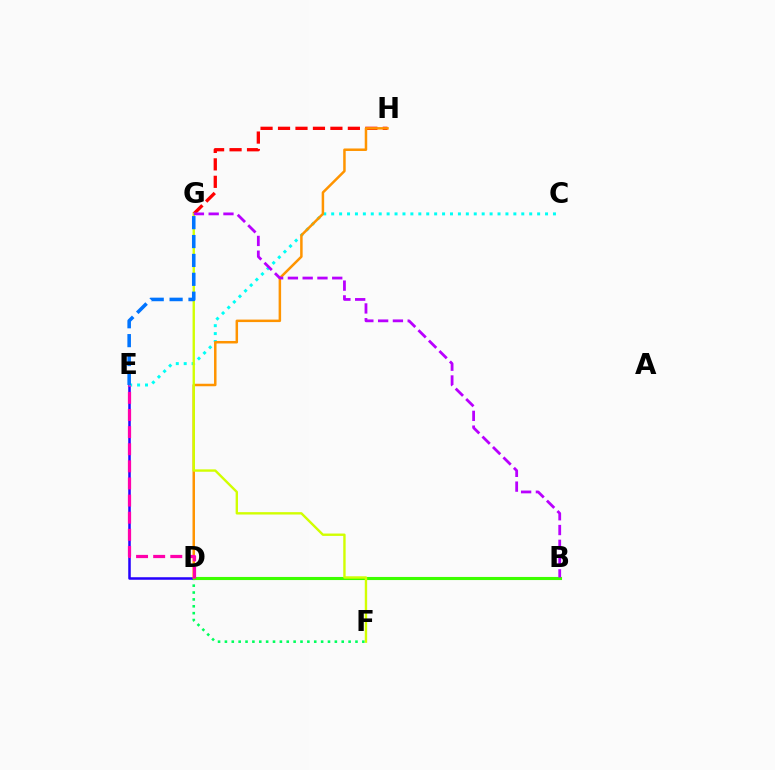{('G', 'H'): [{'color': '#ff0000', 'line_style': 'dashed', 'thickness': 2.37}], ('D', 'F'): [{'color': '#00ff5c', 'line_style': 'dotted', 'thickness': 1.87}], ('D', 'E'): [{'color': '#2500ff', 'line_style': 'solid', 'thickness': 1.81}, {'color': '#ff00ac', 'line_style': 'dashed', 'thickness': 2.33}], ('B', 'D'): [{'color': '#3dff00', 'line_style': 'solid', 'thickness': 2.23}], ('C', 'E'): [{'color': '#00fff6', 'line_style': 'dotted', 'thickness': 2.15}], ('D', 'H'): [{'color': '#ff9400', 'line_style': 'solid', 'thickness': 1.8}], ('F', 'G'): [{'color': '#d1ff00', 'line_style': 'solid', 'thickness': 1.71}], ('B', 'G'): [{'color': '#b900ff', 'line_style': 'dashed', 'thickness': 2.01}], ('E', 'G'): [{'color': '#0074ff', 'line_style': 'dashed', 'thickness': 2.57}]}